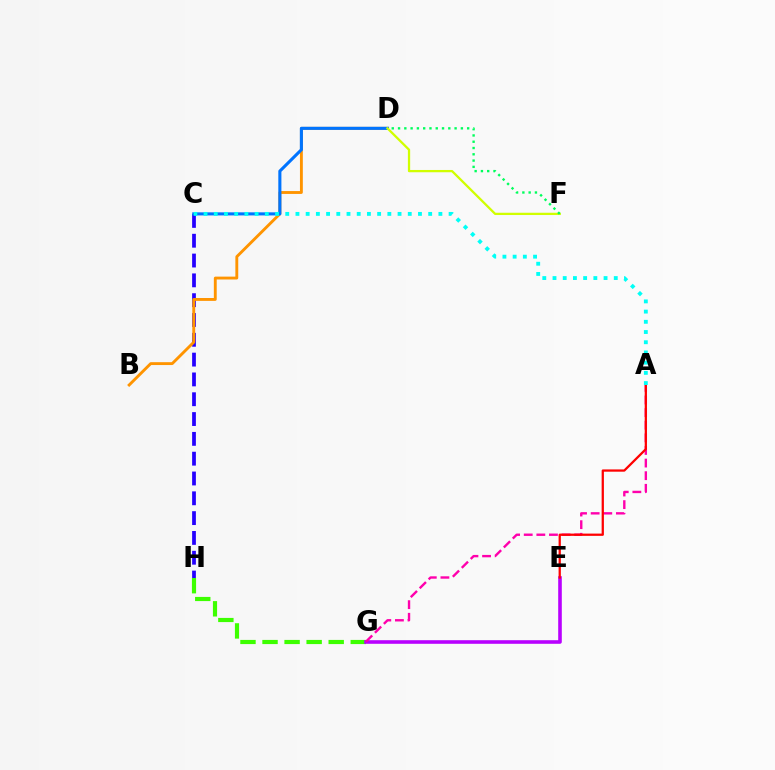{('C', 'H'): [{'color': '#2500ff', 'line_style': 'dashed', 'thickness': 2.69}], ('B', 'D'): [{'color': '#ff9400', 'line_style': 'solid', 'thickness': 2.07}], ('G', 'H'): [{'color': '#3dff00', 'line_style': 'dashed', 'thickness': 3.0}], ('C', 'D'): [{'color': '#0074ff', 'line_style': 'solid', 'thickness': 2.22}], ('E', 'G'): [{'color': '#b900ff', 'line_style': 'solid', 'thickness': 2.59}], ('A', 'G'): [{'color': '#ff00ac', 'line_style': 'dashed', 'thickness': 1.71}], ('A', 'E'): [{'color': '#ff0000', 'line_style': 'solid', 'thickness': 1.63}], ('A', 'C'): [{'color': '#00fff6', 'line_style': 'dotted', 'thickness': 2.77}], ('D', 'F'): [{'color': '#d1ff00', 'line_style': 'solid', 'thickness': 1.64}, {'color': '#00ff5c', 'line_style': 'dotted', 'thickness': 1.71}]}